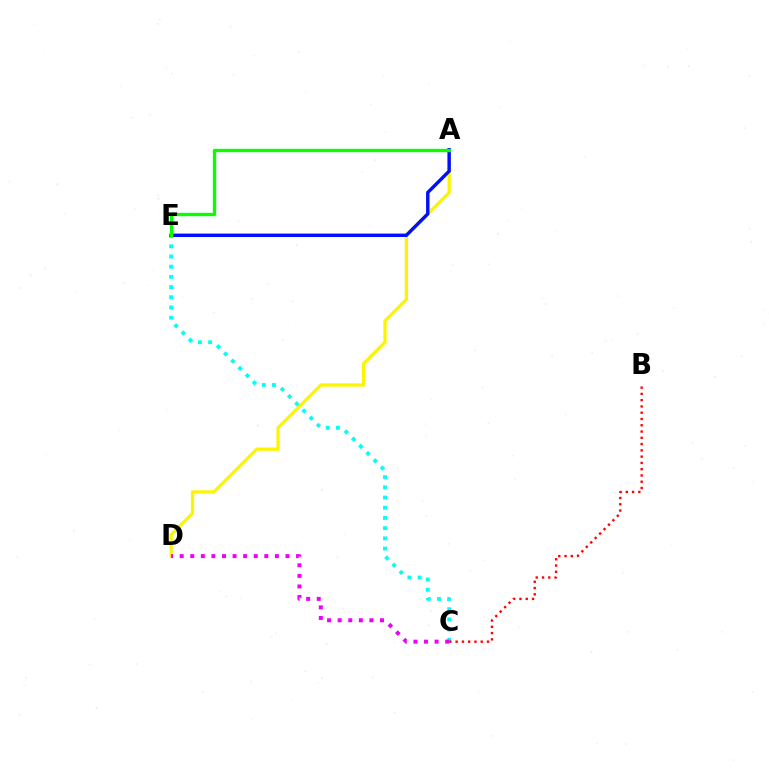{('C', 'E'): [{'color': '#00fff6', 'line_style': 'dotted', 'thickness': 2.77}], ('A', 'D'): [{'color': '#fcf500', 'line_style': 'solid', 'thickness': 2.34}], ('A', 'E'): [{'color': '#0010ff', 'line_style': 'solid', 'thickness': 2.46}, {'color': '#08ff00', 'line_style': 'solid', 'thickness': 2.4}], ('C', 'D'): [{'color': '#ee00ff', 'line_style': 'dotted', 'thickness': 2.87}], ('B', 'C'): [{'color': '#ff0000', 'line_style': 'dotted', 'thickness': 1.7}]}